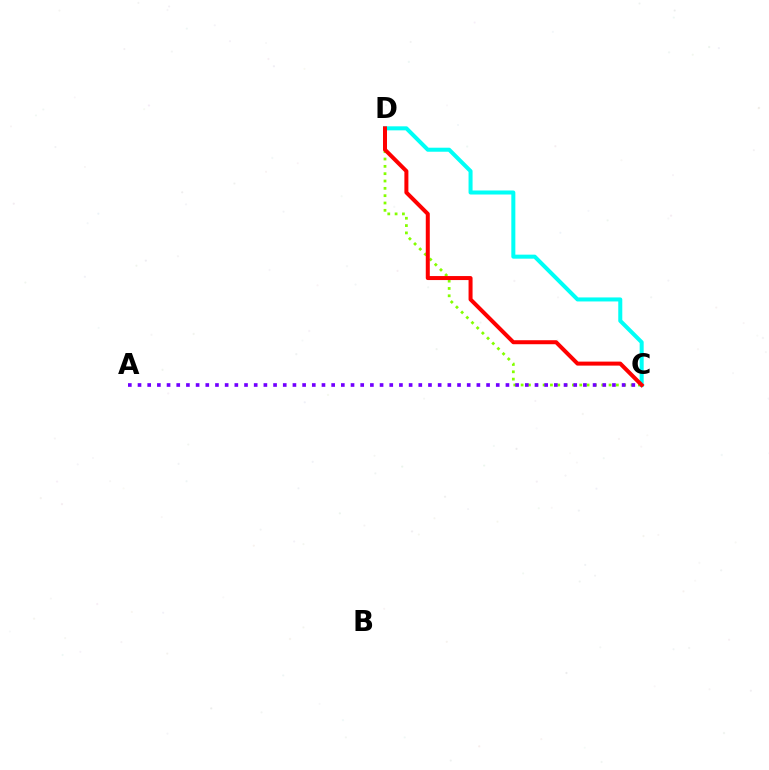{('C', 'D'): [{'color': '#84ff00', 'line_style': 'dotted', 'thickness': 1.99}, {'color': '#00fff6', 'line_style': 'solid', 'thickness': 2.9}, {'color': '#ff0000', 'line_style': 'solid', 'thickness': 2.88}], ('A', 'C'): [{'color': '#7200ff', 'line_style': 'dotted', 'thickness': 2.63}]}